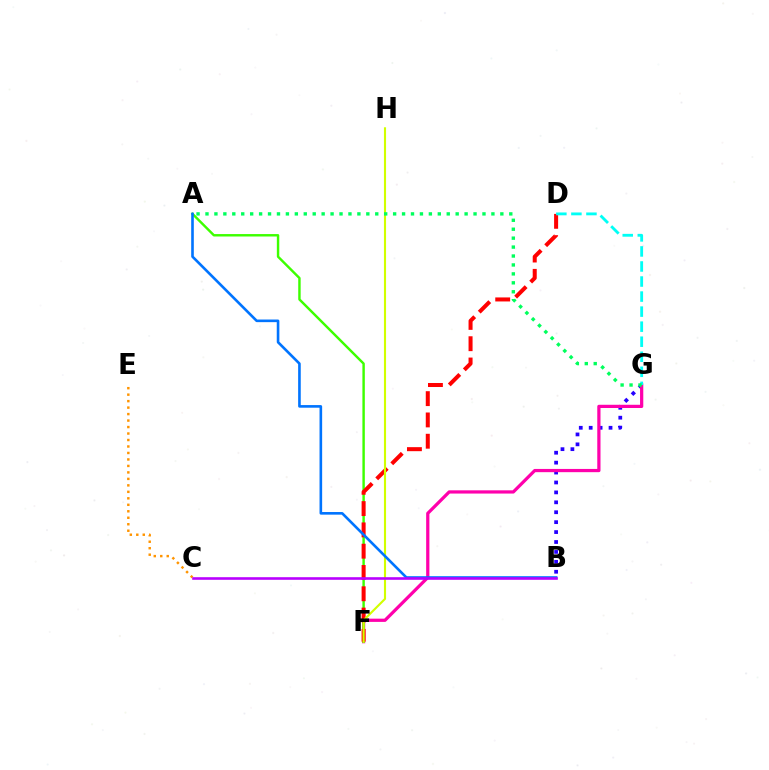{('B', 'G'): [{'color': '#2500ff', 'line_style': 'dotted', 'thickness': 2.7}], ('F', 'G'): [{'color': '#ff00ac', 'line_style': 'solid', 'thickness': 2.33}], ('A', 'F'): [{'color': '#3dff00', 'line_style': 'solid', 'thickness': 1.75}], ('D', 'F'): [{'color': '#ff0000', 'line_style': 'dashed', 'thickness': 2.89}], ('C', 'E'): [{'color': '#ff9400', 'line_style': 'dotted', 'thickness': 1.76}], ('F', 'H'): [{'color': '#d1ff00', 'line_style': 'solid', 'thickness': 1.53}], ('D', 'G'): [{'color': '#00fff6', 'line_style': 'dashed', 'thickness': 2.04}], ('A', 'G'): [{'color': '#00ff5c', 'line_style': 'dotted', 'thickness': 2.43}], ('A', 'B'): [{'color': '#0074ff', 'line_style': 'solid', 'thickness': 1.89}], ('B', 'C'): [{'color': '#b900ff', 'line_style': 'solid', 'thickness': 1.88}]}